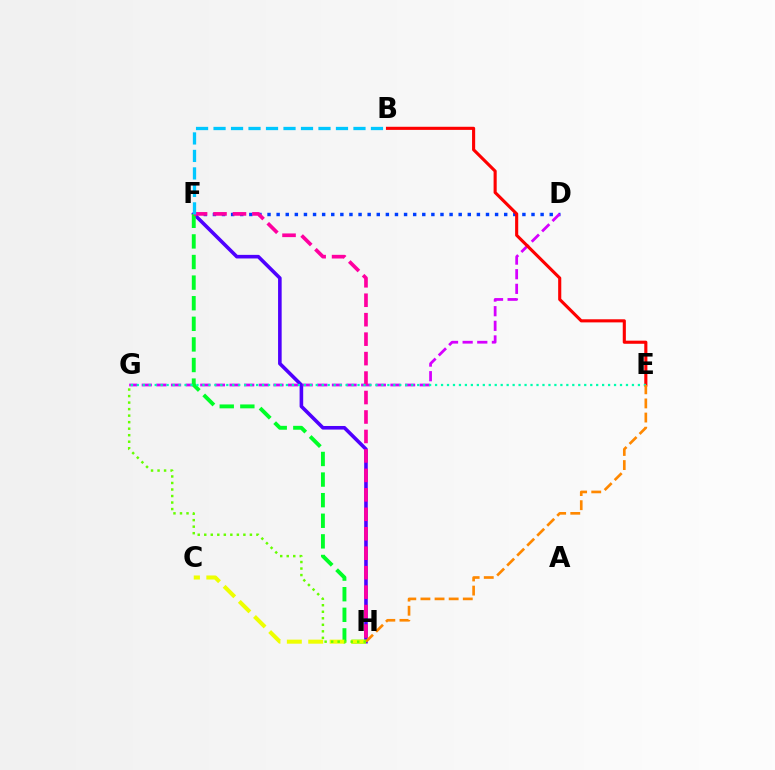{('D', 'F'): [{'color': '#003fff', 'line_style': 'dotted', 'thickness': 2.47}], ('F', 'H'): [{'color': '#4f00ff', 'line_style': 'solid', 'thickness': 2.59}, {'color': '#00ff27', 'line_style': 'dashed', 'thickness': 2.8}, {'color': '#ff00a0', 'line_style': 'dashed', 'thickness': 2.64}], ('D', 'G'): [{'color': '#d600ff', 'line_style': 'dashed', 'thickness': 1.99}], ('B', 'E'): [{'color': '#ff0000', 'line_style': 'solid', 'thickness': 2.24}], ('B', 'F'): [{'color': '#00c7ff', 'line_style': 'dashed', 'thickness': 2.38}], ('E', 'G'): [{'color': '#00ffaf', 'line_style': 'dotted', 'thickness': 1.62}], ('C', 'H'): [{'color': '#eeff00', 'line_style': 'dashed', 'thickness': 2.91}], ('E', 'H'): [{'color': '#ff8800', 'line_style': 'dashed', 'thickness': 1.92}], ('G', 'H'): [{'color': '#66ff00', 'line_style': 'dotted', 'thickness': 1.77}]}